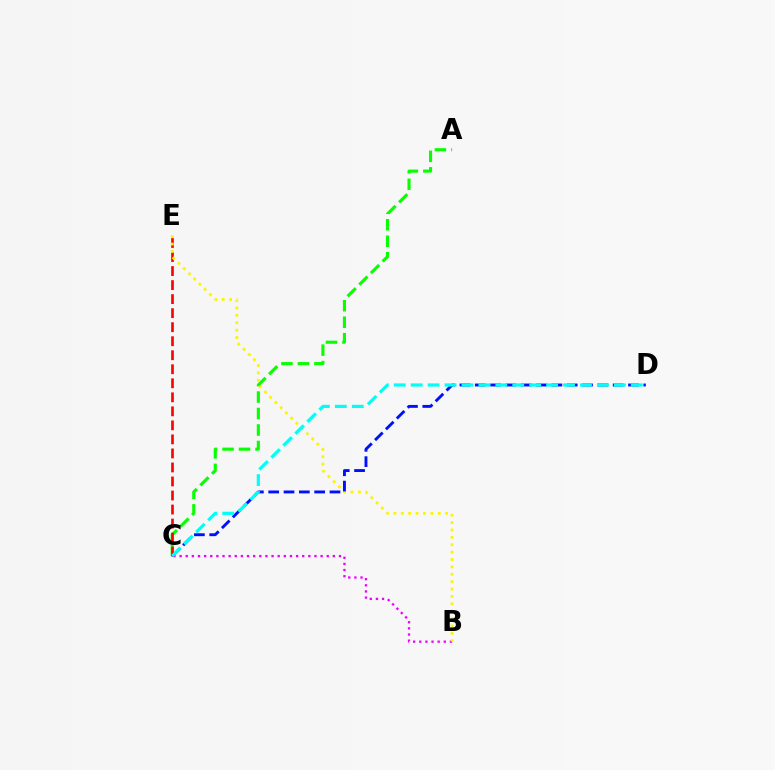{('A', 'C'): [{'color': '#08ff00', 'line_style': 'dashed', 'thickness': 2.24}], ('C', 'E'): [{'color': '#ff0000', 'line_style': 'dashed', 'thickness': 1.91}], ('B', 'C'): [{'color': '#ee00ff', 'line_style': 'dotted', 'thickness': 1.67}], ('B', 'E'): [{'color': '#fcf500', 'line_style': 'dotted', 'thickness': 2.01}], ('C', 'D'): [{'color': '#0010ff', 'line_style': 'dashed', 'thickness': 2.08}, {'color': '#00fff6', 'line_style': 'dashed', 'thickness': 2.3}]}